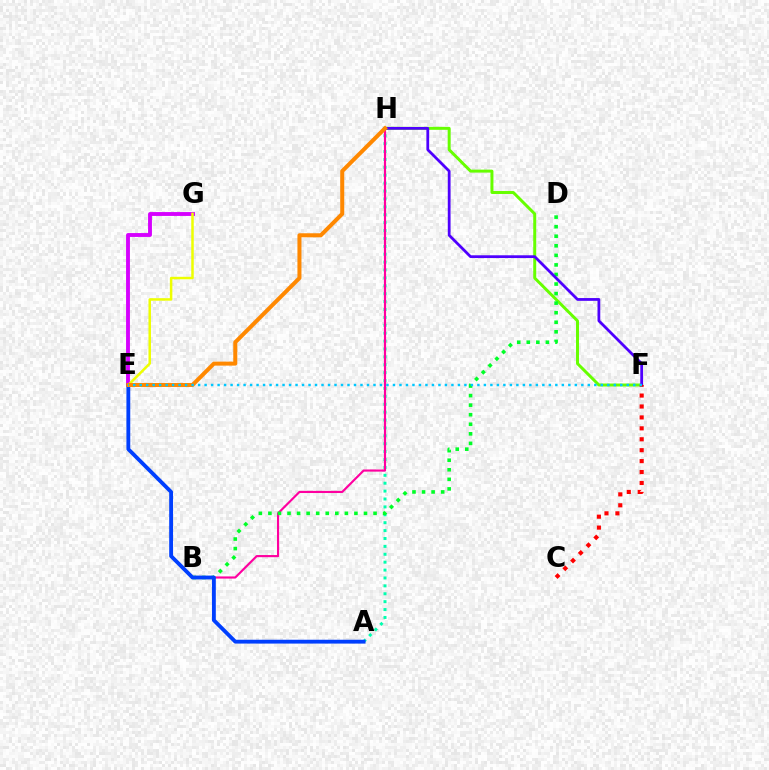{('A', 'H'): [{'color': '#00ffaf', 'line_style': 'dotted', 'thickness': 2.15}], ('B', 'H'): [{'color': '#ff00a0', 'line_style': 'solid', 'thickness': 1.55}], ('F', 'H'): [{'color': '#66ff00', 'line_style': 'solid', 'thickness': 2.14}, {'color': '#4f00ff', 'line_style': 'solid', 'thickness': 2.0}], ('E', 'G'): [{'color': '#d600ff', 'line_style': 'solid', 'thickness': 2.79}, {'color': '#eeff00', 'line_style': 'solid', 'thickness': 1.8}], ('B', 'D'): [{'color': '#00ff27', 'line_style': 'dotted', 'thickness': 2.6}], ('C', 'F'): [{'color': '#ff0000', 'line_style': 'dotted', 'thickness': 2.97}], ('A', 'E'): [{'color': '#003fff', 'line_style': 'solid', 'thickness': 2.76}], ('E', 'H'): [{'color': '#ff8800', 'line_style': 'solid', 'thickness': 2.9}], ('E', 'F'): [{'color': '#00c7ff', 'line_style': 'dotted', 'thickness': 1.76}]}